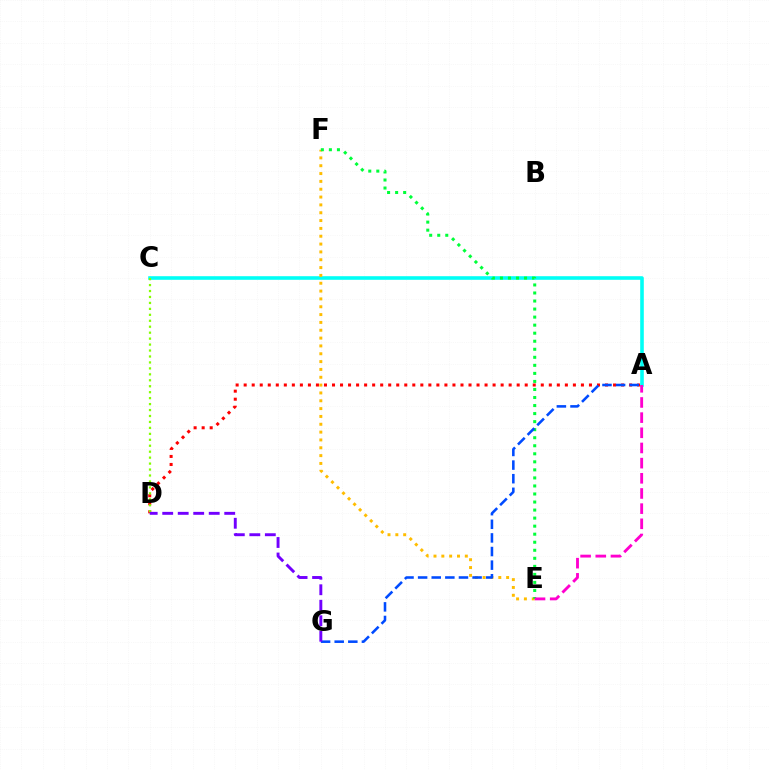{('A', 'D'): [{'color': '#ff0000', 'line_style': 'dotted', 'thickness': 2.18}], ('A', 'C'): [{'color': '#00fff6', 'line_style': 'solid', 'thickness': 2.59}], ('E', 'F'): [{'color': '#ffbd00', 'line_style': 'dotted', 'thickness': 2.13}, {'color': '#00ff39', 'line_style': 'dotted', 'thickness': 2.18}], ('A', 'G'): [{'color': '#004bff', 'line_style': 'dashed', 'thickness': 1.85}], ('A', 'E'): [{'color': '#ff00cf', 'line_style': 'dashed', 'thickness': 2.06}], ('C', 'D'): [{'color': '#84ff00', 'line_style': 'dotted', 'thickness': 1.62}], ('D', 'G'): [{'color': '#7200ff', 'line_style': 'dashed', 'thickness': 2.11}]}